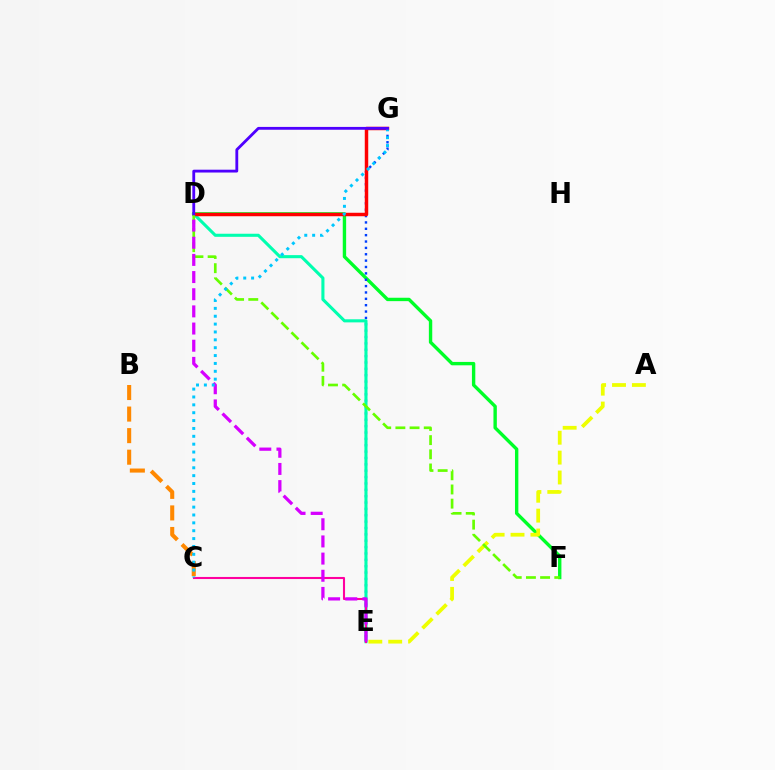{('D', 'F'): [{'color': '#00ff27', 'line_style': 'solid', 'thickness': 2.44}, {'color': '#66ff00', 'line_style': 'dashed', 'thickness': 1.93}], ('E', 'G'): [{'color': '#003fff', 'line_style': 'dotted', 'thickness': 1.73}], ('D', 'E'): [{'color': '#00ffaf', 'line_style': 'solid', 'thickness': 2.22}, {'color': '#d600ff', 'line_style': 'dashed', 'thickness': 2.33}], ('D', 'G'): [{'color': '#ff0000', 'line_style': 'solid', 'thickness': 2.49}, {'color': '#4f00ff', 'line_style': 'solid', 'thickness': 2.04}], ('A', 'E'): [{'color': '#eeff00', 'line_style': 'dashed', 'thickness': 2.7}], ('C', 'E'): [{'color': '#ff00a0', 'line_style': 'solid', 'thickness': 1.5}], ('B', 'C'): [{'color': '#ff8800', 'line_style': 'dashed', 'thickness': 2.93}], ('C', 'G'): [{'color': '#00c7ff', 'line_style': 'dotted', 'thickness': 2.14}]}